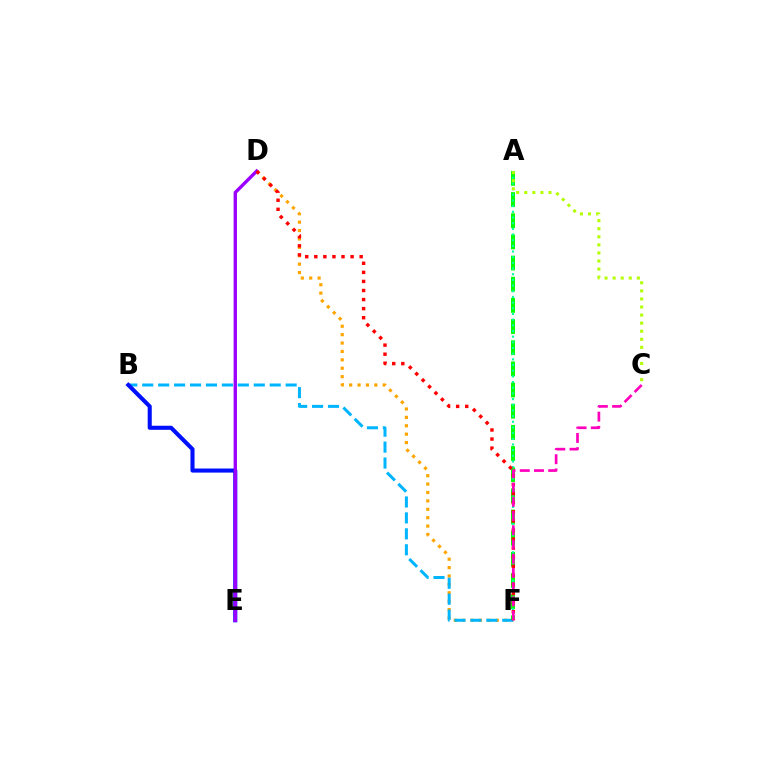{('D', 'F'): [{'color': '#ffa500', 'line_style': 'dotted', 'thickness': 2.28}, {'color': '#ff0000', 'line_style': 'dotted', 'thickness': 2.46}], ('B', 'F'): [{'color': '#00b5ff', 'line_style': 'dashed', 'thickness': 2.16}], ('B', 'E'): [{'color': '#0010ff', 'line_style': 'solid', 'thickness': 2.93}], ('A', 'F'): [{'color': '#08ff00', 'line_style': 'dashed', 'thickness': 2.88}, {'color': '#00ff9d', 'line_style': 'dotted', 'thickness': 1.54}], ('D', 'E'): [{'color': '#9b00ff', 'line_style': 'solid', 'thickness': 2.43}], ('C', 'F'): [{'color': '#ff00bd', 'line_style': 'dashed', 'thickness': 1.93}], ('A', 'C'): [{'color': '#b3ff00', 'line_style': 'dotted', 'thickness': 2.19}]}